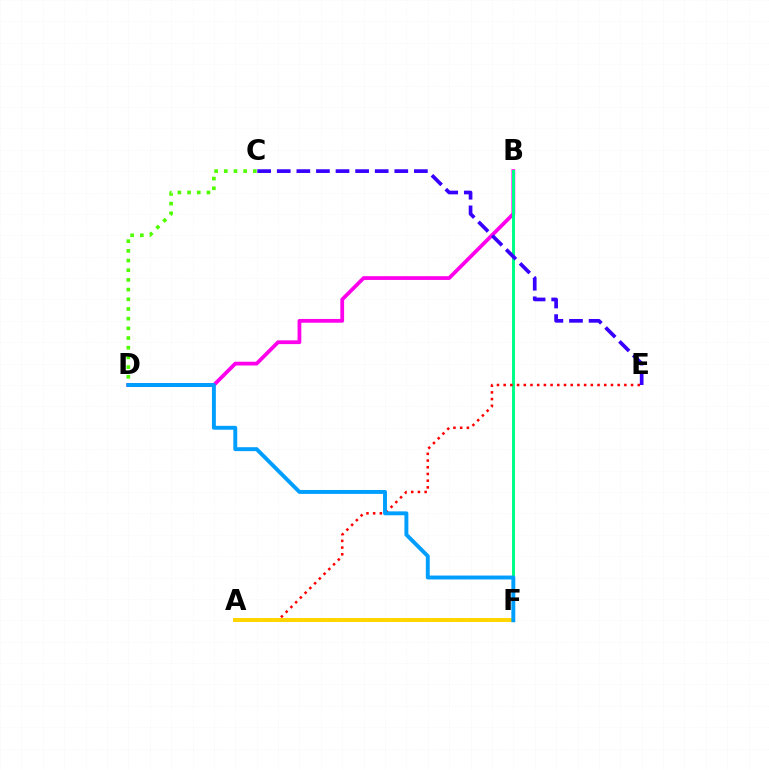{('B', 'D'): [{'color': '#ff00ed', 'line_style': 'solid', 'thickness': 2.71}], ('B', 'F'): [{'color': '#00ff86', 'line_style': 'solid', 'thickness': 2.16}], ('A', 'E'): [{'color': '#ff0000', 'line_style': 'dotted', 'thickness': 1.82}], ('A', 'F'): [{'color': '#ffd500', 'line_style': 'solid', 'thickness': 2.85}], ('C', 'D'): [{'color': '#4fff00', 'line_style': 'dotted', 'thickness': 2.63}], ('C', 'E'): [{'color': '#3700ff', 'line_style': 'dashed', 'thickness': 2.66}], ('D', 'F'): [{'color': '#009eff', 'line_style': 'solid', 'thickness': 2.82}]}